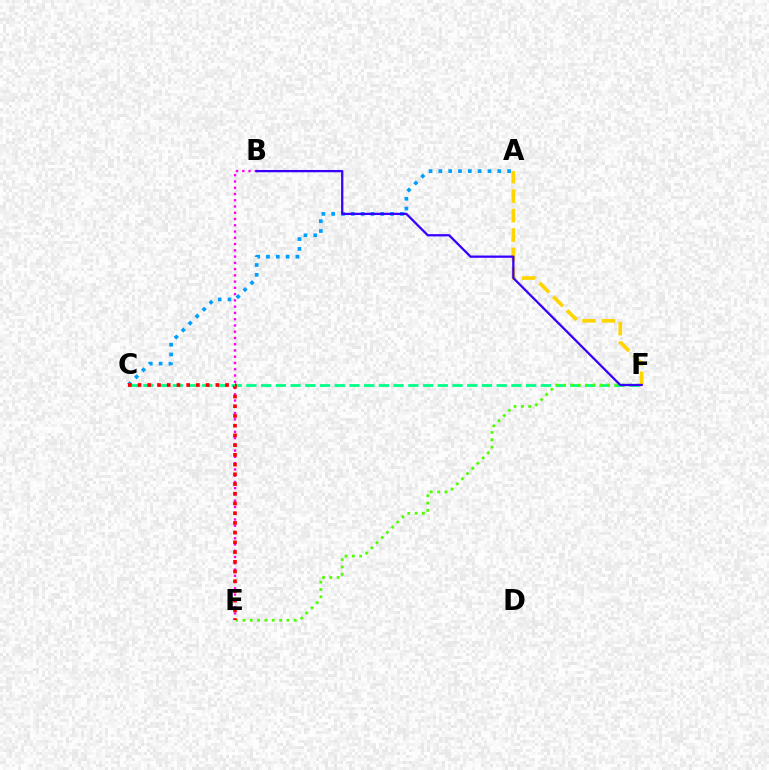{('C', 'F'): [{'color': '#00ff86', 'line_style': 'dashed', 'thickness': 2.0}], ('B', 'E'): [{'color': '#ff00ed', 'line_style': 'dotted', 'thickness': 1.7}], ('A', 'F'): [{'color': '#ffd500', 'line_style': 'dashed', 'thickness': 2.65}], ('A', 'C'): [{'color': '#009eff', 'line_style': 'dotted', 'thickness': 2.67}], ('E', 'F'): [{'color': '#4fff00', 'line_style': 'dotted', 'thickness': 1.99}], ('B', 'F'): [{'color': '#3700ff', 'line_style': 'solid', 'thickness': 1.64}], ('C', 'E'): [{'color': '#ff0000', 'line_style': 'dotted', 'thickness': 2.64}]}